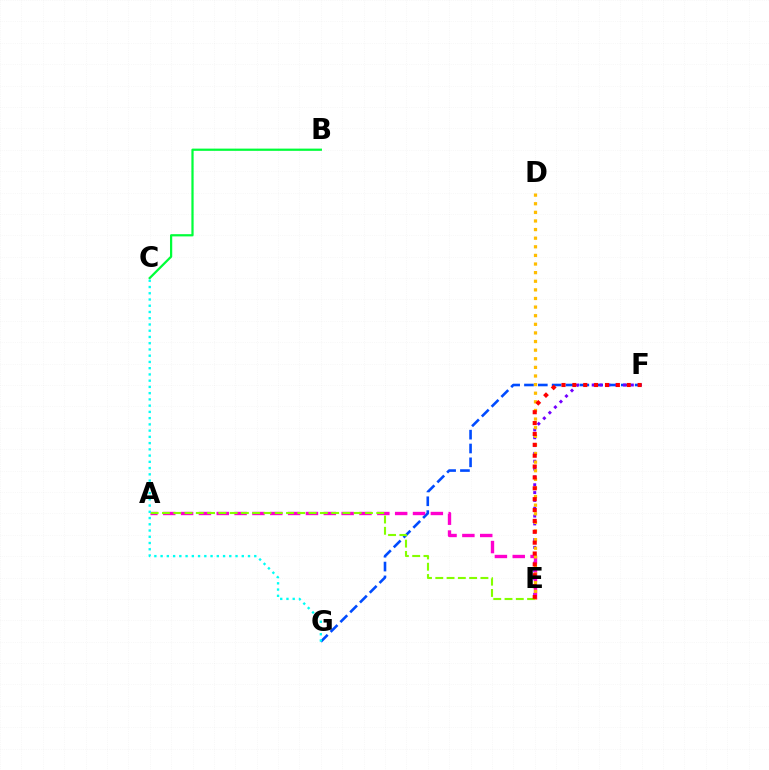{('F', 'G'): [{'color': '#004bff', 'line_style': 'dashed', 'thickness': 1.88}], ('E', 'F'): [{'color': '#7200ff', 'line_style': 'dotted', 'thickness': 2.13}, {'color': '#ff0000', 'line_style': 'dotted', 'thickness': 2.95}], ('A', 'E'): [{'color': '#ff00cf', 'line_style': 'dashed', 'thickness': 2.42}, {'color': '#84ff00', 'line_style': 'dashed', 'thickness': 1.53}], ('D', 'E'): [{'color': '#ffbd00', 'line_style': 'dotted', 'thickness': 2.34}], ('B', 'C'): [{'color': '#00ff39', 'line_style': 'solid', 'thickness': 1.61}], ('C', 'G'): [{'color': '#00fff6', 'line_style': 'dotted', 'thickness': 1.7}]}